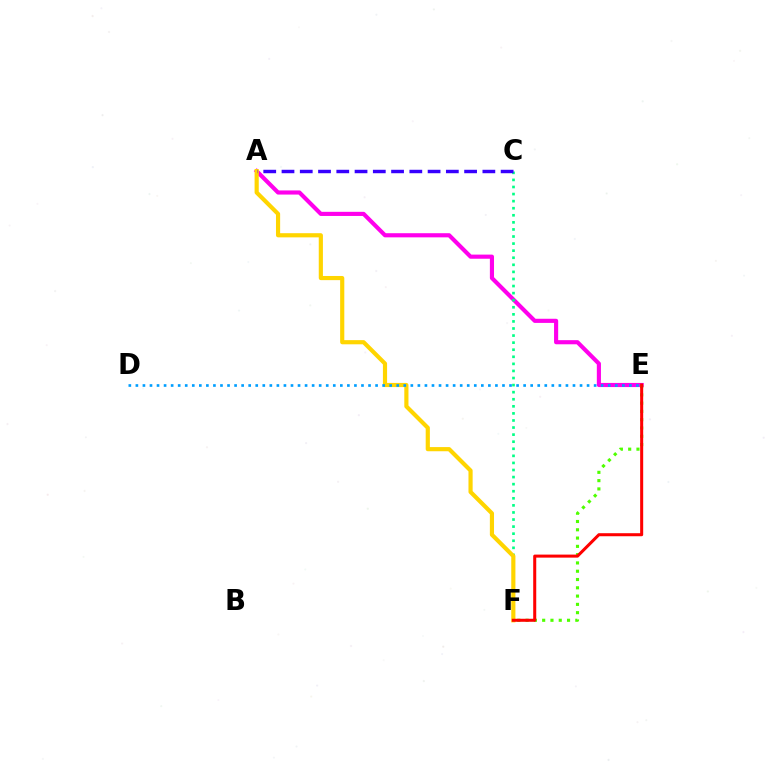{('A', 'E'): [{'color': '#ff00ed', 'line_style': 'solid', 'thickness': 2.98}], ('C', 'F'): [{'color': '#00ff86', 'line_style': 'dotted', 'thickness': 1.92}], ('A', 'F'): [{'color': '#ffd500', 'line_style': 'solid', 'thickness': 3.0}], ('E', 'F'): [{'color': '#4fff00', 'line_style': 'dotted', 'thickness': 2.25}, {'color': '#ff0000', 'line_style': 'solid', 'thickness': 2.19}], ('A', 'C'): [{'color': '#3700ff', 'line_style': 'dashed', 'thickness': 2.48}], ('D', 'E'): [{'color': '#009eff', 'line_style': 'dotted', 'thickness': 1.92}]}